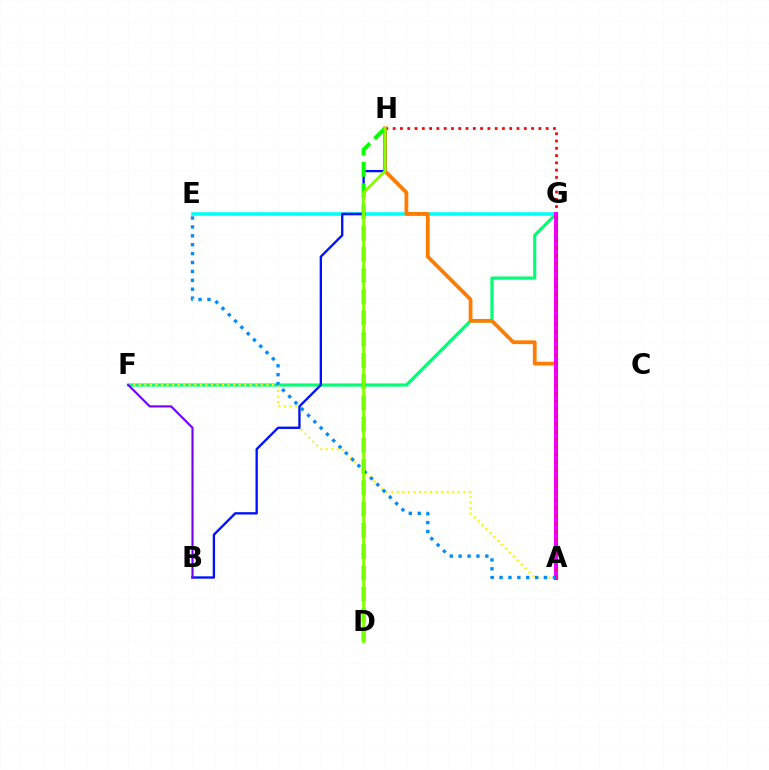{('F', 'G'): [{'color': '#00ff74', 'line_style': 'solid', 'thickness': 2.26}], ('E', 'G'): [{'color': '#00fff6', 'line_style': 'solid', 'thickness': 2.57}], ('A', 'H'): [{'color': '#ff0000', 'line_style': 'dotted', 'thickness': 1.98}, {'color': '#ff7c00', 'line_style': 'solid', 'thickness': 2.71}], ('A', 'F'): [{'color': '#fcf500', 'line_style': 'dotted', 'thickness': 1.51}], ('B', 'H'): [{'color': '#0010ff', 'line_style': 'solid', 'thickness': 1.68}], ('B', 'F'): [{'color': '#7200ff', 'line_style': 'solid', 'thickness': 1.54}], ('A', 'G'): [{'color': '#ee00ff', 'line_style': 'solid', 'thickness': 2.96}, {'color': '#ff0094', 'line_style': 'dotted', 'thickness': 2.08}], ('D', 'H'): [{'color': '#08ff00', 'line_style': 'dashed', 'thickness': 2.88}, {'color': '#84ff00', 'line_style': 'solid', 'thickness': 2.05}], ('A', 'E'): [{'color': '#008cff', 'line_style': 'dotted', 'thickness': 2.42}]}